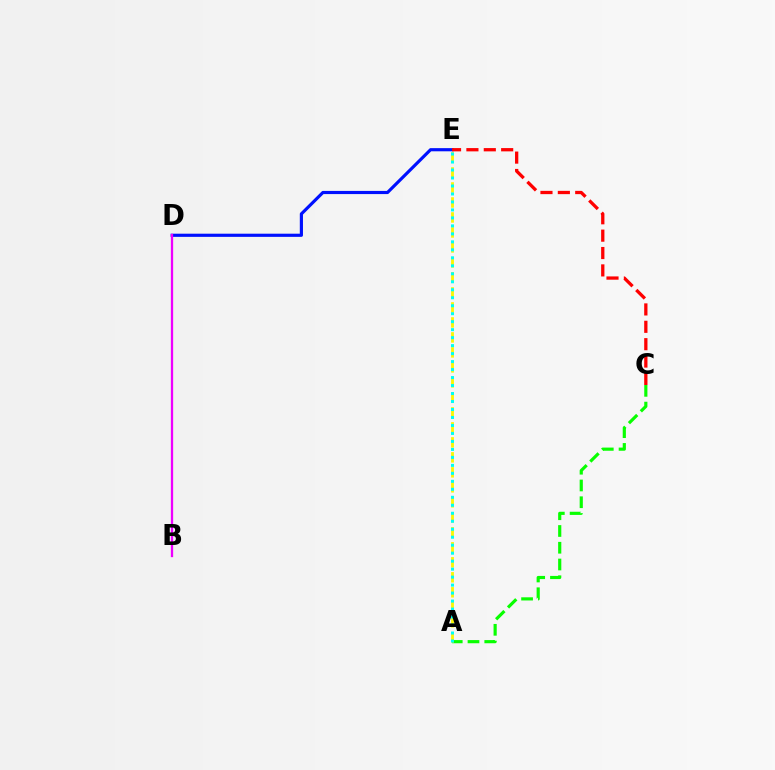{('A', 'C'): [{'color': '#08ff00', 'line_style': 'dashed', 'thickness': 2.28}], ('D', 'E'): [{'color': '#0010ff', 'line_style': 'solid', 'thickness': 2.28}], ('B', 'D'): [{'color': '#ee00ff', 'line_style': 'solid', 'thickness': 1.65}], ('A', 'E'): [{'color': '#fcf500', 'line_style': 'dashed', 'thickness': 2.04}, {'color': '#00fff6', 'line_style': 'dotted', 'thickness': 2.17}], ('C', 'E'): [{'color': '#ff0000', 'line_style': 'dashed', 'thickness': 2.36}]}